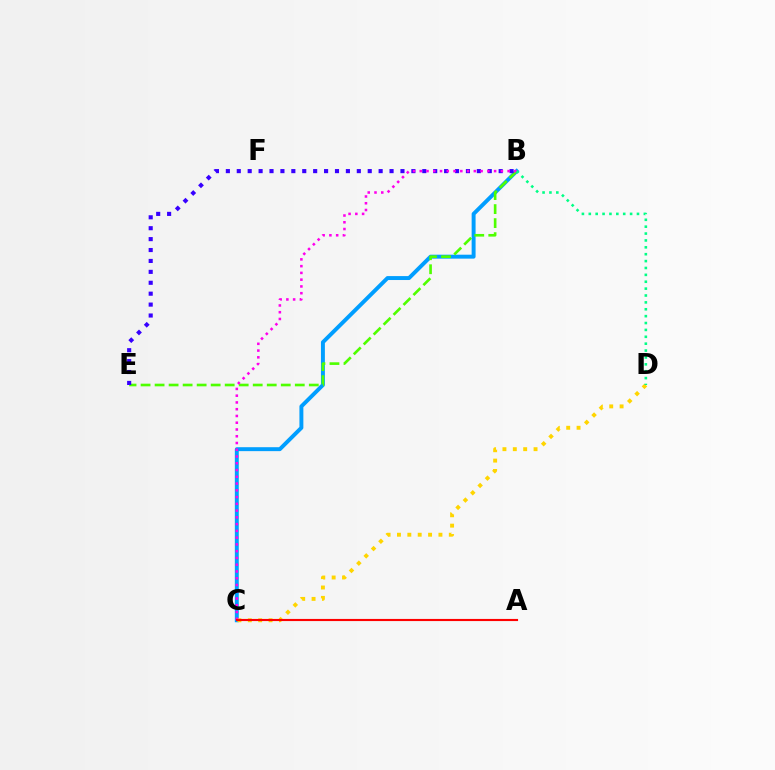{('B', 'C'): [{'color': '#009eff', 'line_style': 'solid', 'thickness': 2.84}, {'color': '#ff00ed', 'line_style': 'dotted', 'thickness': 1.84}], ('C', 'D'): [{'color': '#ffd500', 'line_style': 'dotted', 'thickness': 2.82}], ('B', 'E'): [{'color': '#4fff00', 'line_style': 'dashed', 'thickness': 1.9}, {'color': '#3700ff', 'line_style': 'dotted', 'thickness': 2.96}], ('A', 'C'): [{'color': '#ff0000', 'line_style': 'solid', 'thickness': 1.54}], ('B', 'D'): [{'color': '#00ff86', 'line_style': 'dotted', 'thickness': 1.87}]}